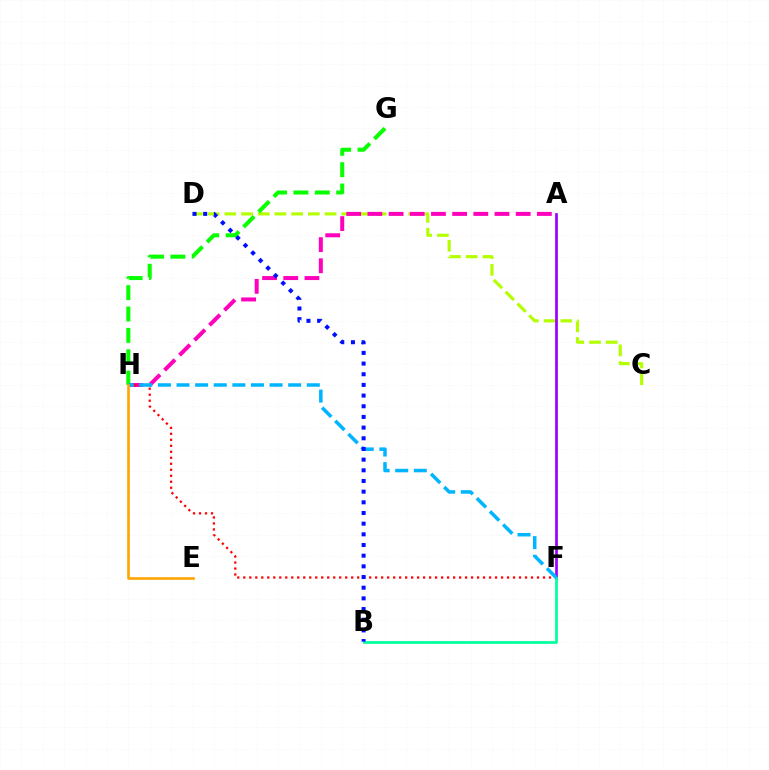{('C', 'D'): [{'color': '#b3ff00', 'line_style': 'dashed', 'thickness': 2.27}], ('A', 'H'): [{'color': '#ff00bd', 'line_style': 'dashed', 'thickness': 2.88}], ('A', 'F'): [{'color': '#9b00ff', 'line_style': 'solid', 'thickness': 1.95}], ('F', 'H'): [{'color': '#ff0000', 'line_style': 'dotted', 'thickness': 1.63}, {'color': '#00b5ff', 'line_style': 'dashed', 'thickness': 2.53}], ('G', 'H'): [{'color': '#08ff00', 'line_style': 'dashed', 'thickness': 2.9}], ('B', 'F'): [{'color': '#00ff9d', 'line_style': 'solid', 'thickness': 1.96}], ('B', 'D'): [{'color': '#0010ff', 'line_style': 'dotted', 'thickness': 2.9}], ('E', 'H'): [{'color': '#ffa500', 'line_style': 'solid', 'thickness': 1.9}]}